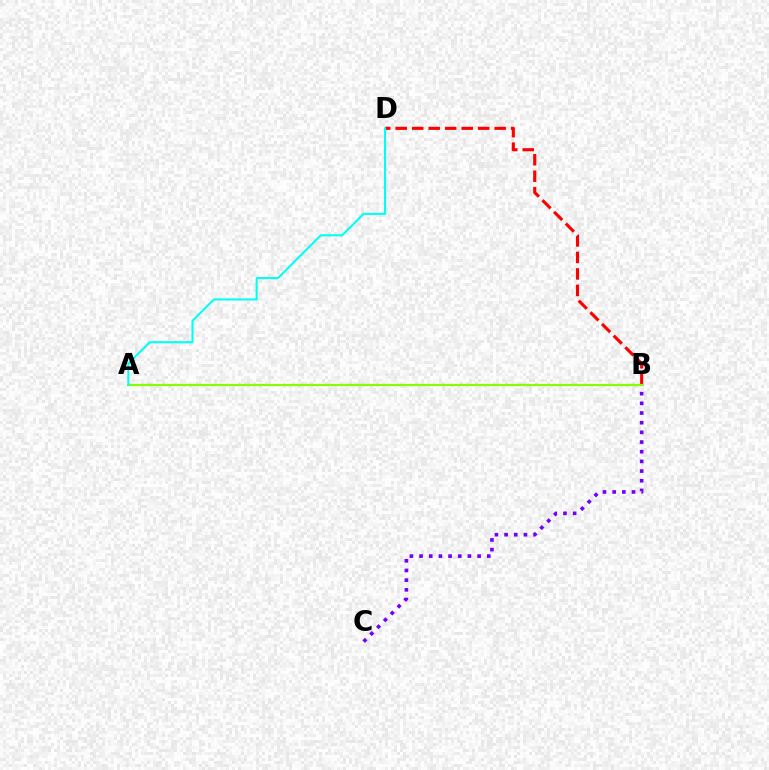{('B', 'D'): [{'color': '#ff0000', 'line_style': 'dashed', 'thickness': 2.24}], ('B', 'C'): [{'color': '#7200ff', 'line_style': 'dotted', 'thickness': 2.63}], ('A', 'B'): [{'color': '#84ff00', 'line_style': 'solid', 'thickness': 1.59}], ('A', 'D'): [{'color': '#00fff6', 'line_style': 'solid', 'thickness': 1.5}]}